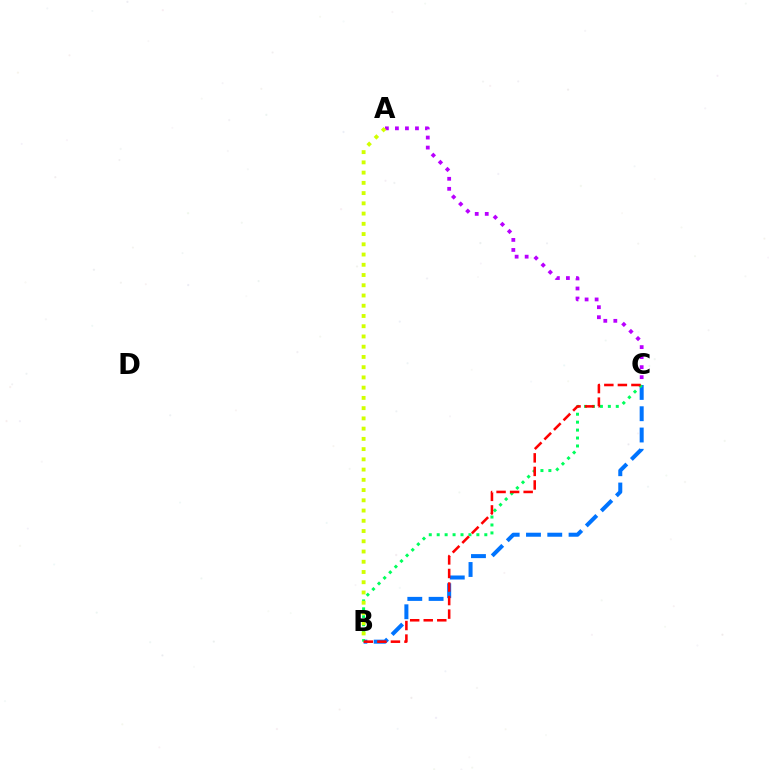{('A', 'C'): [{'color': '#b900ff', 'line_style': 'dotted', 'thickness': 2.72}], ('B', 'C'): [{'color': '#0074ff', 'line_style': 'dashed', 'thickness': 2.89}, {'color': '#00ff5c', 'line_style': 'dotted', 'thickness': 2.16}, {'color': '#ff0000', 'line_style': 'dashed', 'thickness': 1.84}], ('A', 'B'): [{'color': '#d1ff00', 'line_style': 'dotted', 'thickness': 2.78}]}